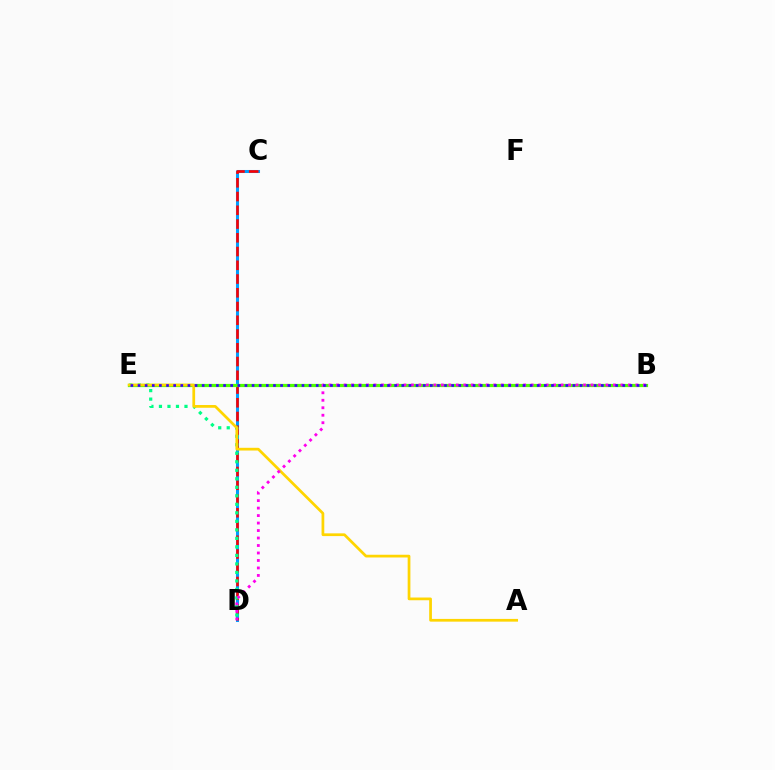{('C', 'D'): [{'color': '#009eff', 'line_style': 'solid', 'thickness': 2.19}, {'color': '#ff0000', 'line_style': 'dashed', 'thickness': 1.87}], ('B', 'E'): [{'color': '#4fff00', 'line_style': 'solid', 'thickness': 2.32}, {'color': '#3700ff', 'line_style': 'dotted', 'thickness': 1.94}], ('D', 'E'): [{'color': '#00ff86', 'line_style': 'dotted', 'thickness': 2.31}], ('A', 'E'): [{'color': '#ffd500', 'line_style': 'solid', 'thickness': 1.97}], ('B', 'D'): [{'color': '#ff00ed', 'line_style': 'dotted', 'thickness': 2.03}]}